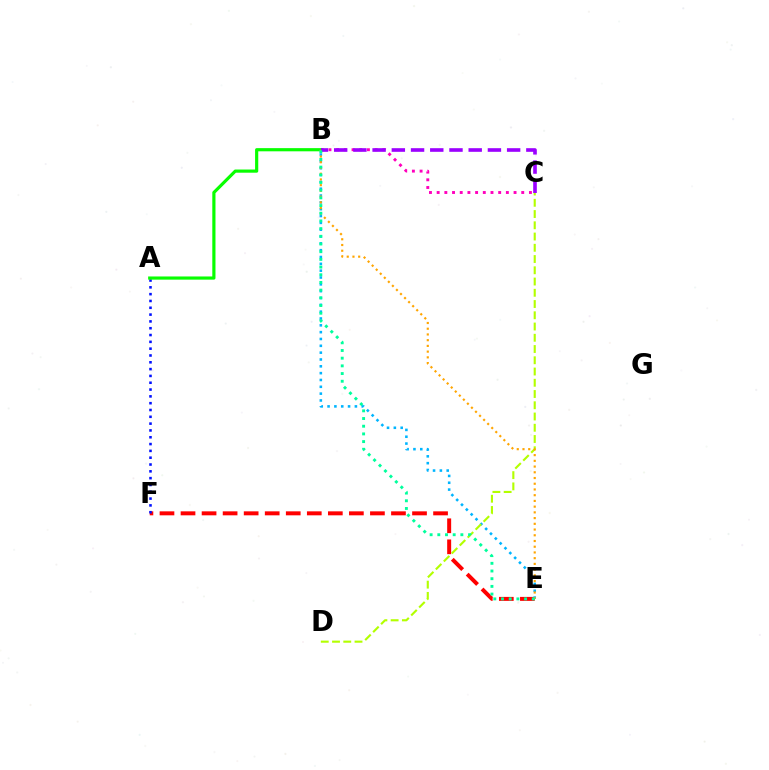{('E', 'F'): [{'color': '#ff0000', 'line_style': 'dashed', 'thickness': 2.86}], ('A', 'F'): [{'color': '#0010ff', 'line_style': 'dotted', 'thickness': 1.85}], ('B', 'C'): [{'color': '#ff00bd', 'line_style': 'dotted', 'thickness': 2.09}, {'color': '#9b00ff', 'line_style': 'dashed', 'thickness': 2.61}], ('A', 'B'): [{'color': '#08ff00', 'line_style': 'solid', 'thickness': 2.28}], ('B', 'E'): [{'color': '#00b5ff', 'line_style': 'dotted', 'thickness': 1.86}, {'color': '#ffa500', 'line_style': 'dotted', 'thickness': 1.56}, {'color': '#00ff9d', 'line_style': 'dotted', 'thickness': 2.09}], ('C', 'D'): [{'color': '#b3ff00', 'line_style': 'dashed', 'thickness': 1.53}]}